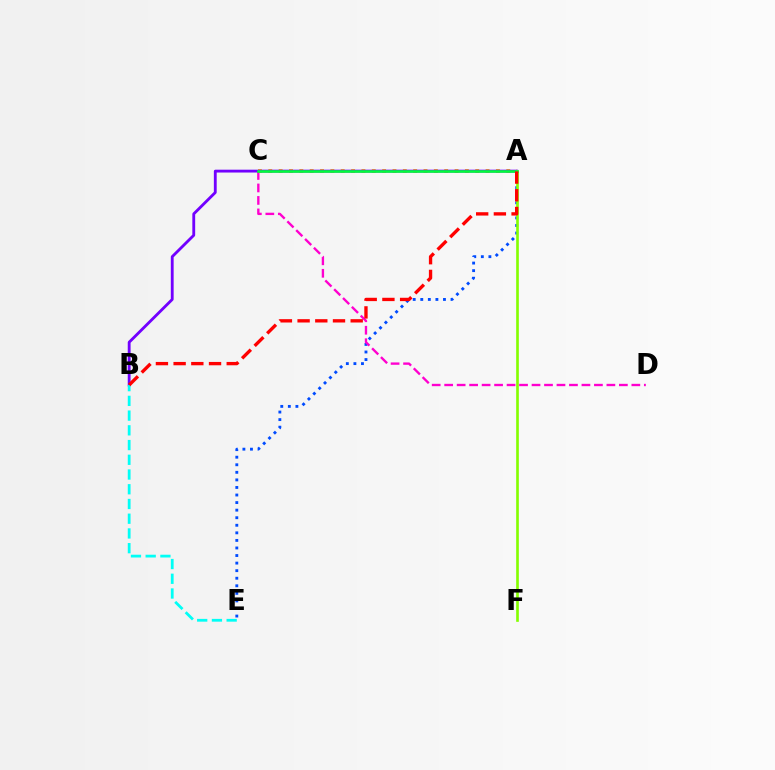{('A', 'E'): [{'color': '#004bff', 'line_style': 'dotted', 'thickness': 2.06}], ('C', 'D'): [{'color': '#ff00cf', 'line_style': 'dashed', 'thickness': 1.7}], ('A', 'C'): [{'color': '#ffbd00', 'line_style': 'dotted', 'thickness': 2.81}, {'color': '#00ff39', 'line_style': 'solid', 'thickness': 1.85}], ('A', 'B'): [{'color': '#7200ff', 'line_style': 'solid', 'thickness': 2.04}, {'color': '#ff0000', 'line_style': 'dashed', 'thickness': 2.4}], ('A', 'F'): [{'color': '#84ff00', 'line_style': 'solid', 'thickness': 1.9}], ('B', 'E'): [{'color': '#00fff6', 'line_style': 'dashed', 'thickness': 2.0}]}